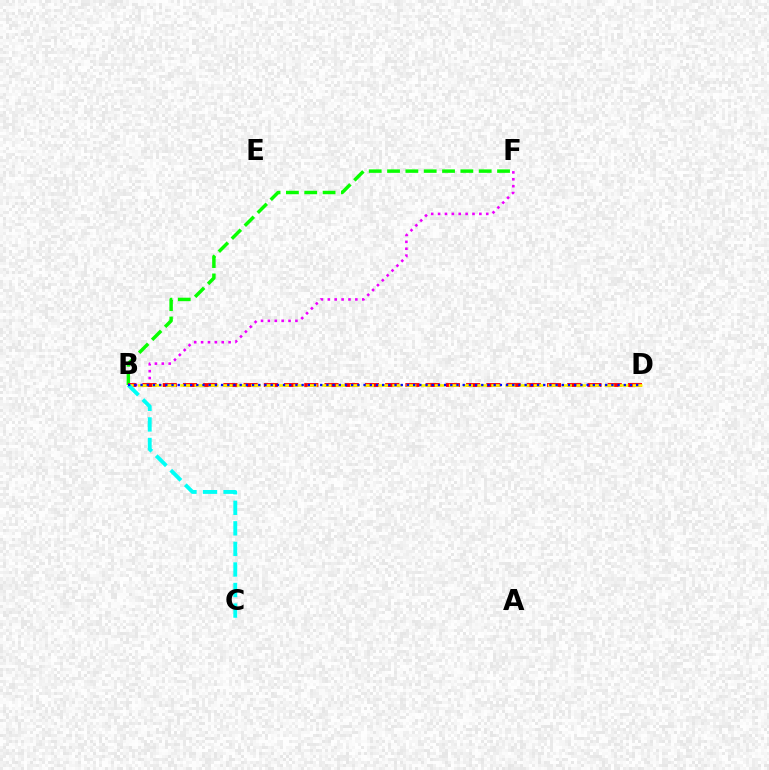{('B', 'F'): [{'color': '#08ff00', 'line_style': 'dashed', 'thickness': 2.49}, {'color': '#ee00ff', 'line_style': 'dotted', 'thickness': 1.87}], ('B', 'D'): [{'color': '#ff0000', 'line_style': 'dashed', 'thickness': 2.75}, {'color': '#fcf500', 'line_style': 'dashed', 'thickness': 1.92}, {'color': '#0010ff', 'line_style': 'dotted', 'thickness': 1.68}], ('B', 'C'): [{'color': '#00fff6', 'line_style': 'dashed', 'thickness': 2.79}]}